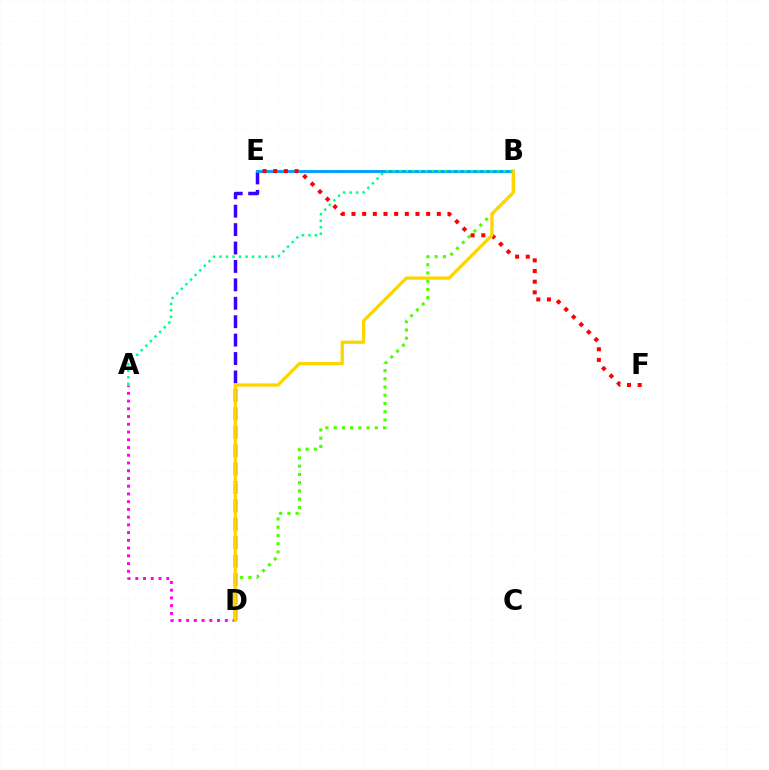{('A', 'D'): [{'color': '#ff00ed', 'line_style': 'dotted', 'thickness': 2.1}], ('B', 'D'): [{'color': '#4fff00', 'line_style': 'dotted', 'thickness': 2.24}, {'color': '#ffd500', 'line_style': 'solid', 'thickness': 2.36}], ('D', 'E'): [{'color': '#3700ff', 'line_style': 'dashed', 'thickness': 2.5}], ('B', 'E'): [{'color': '#009eff', 'line_style': 'solid', 'thickness': 2.07}], ('E', 'F'): [{'color': '#ff0000', 'line_style': 'dotted', 'thickness': 2.9}], ('A', 'B'): [{'color': '#00ff86', 'line_style': 'dotted', 'thickness': 1.77}]}